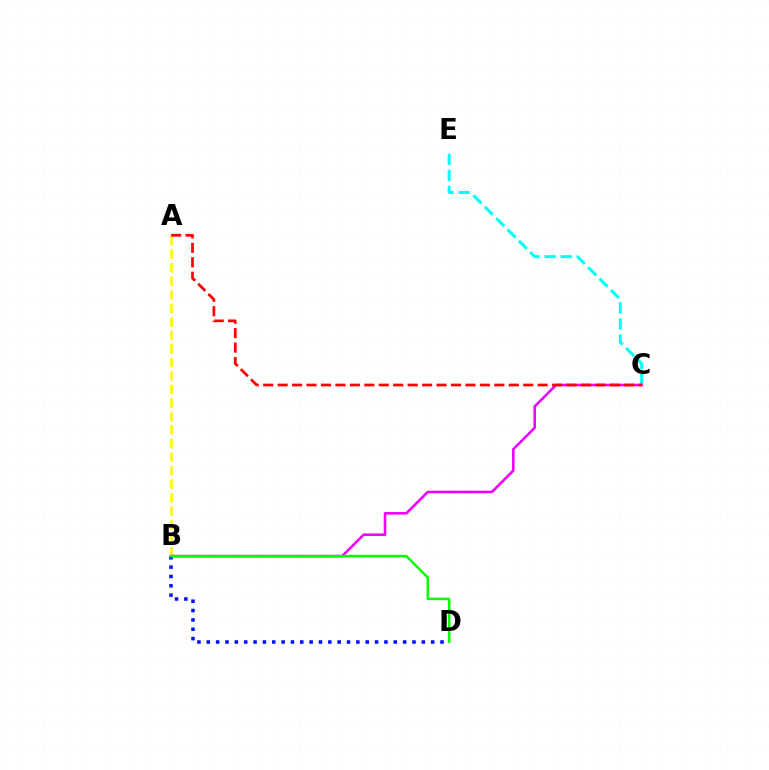{('A', 'B'): [{'color': '#fcf500', 'line_style': 'dashed', 'thickness': 1.84}], ('B', 'D'): [{'color': '#0010ff', 'line_style': 'dotted', 'thickness': 2.54}, {'color': '#08ff00', 'line_style': 'solid', 'thickness': 1.82}], ('C', 'E'): [{'color': '#00fff6', 'line_style': 'dashed', 'thickness': 2.18}], ('B', 'C'): [{'color': '#ee00ff', 'line_style': 'solid', 'thickness': 1.85}], ('A', 'C'): [{'color': '#ff0000', 'line_style': 'dashed', 'thickness': 1.96}]}